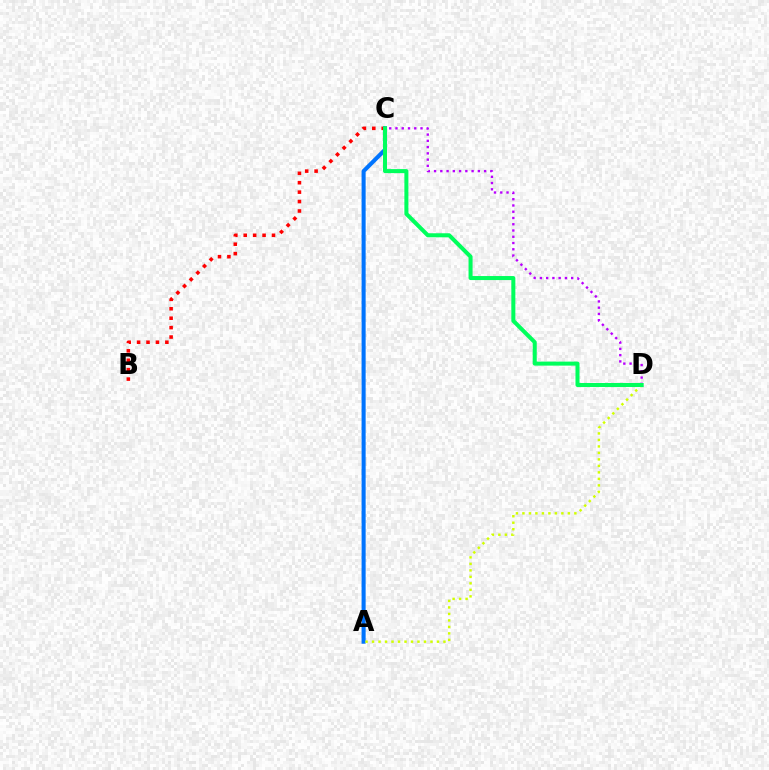{('B', 'C'): [{'color': '#ff0000', 'line_style': 'dotted', 'thickness': 2.56}], ('A', 'C'): [{'color': '#0074ff', 'line_style': 'solid', 'thickness': 2.92}], ('A', 'D'): [{'color': '#d1ff00', 'line_style': 'dotted', 'thickness': 1.76}], ('C', 'D'): [{'color': '#b900ff', 'line_style': 'dotted', 'thickness': 1.7}, {'color': '#00ff5c', 'line_style': 'solid', 'thickness': 2.9}]}